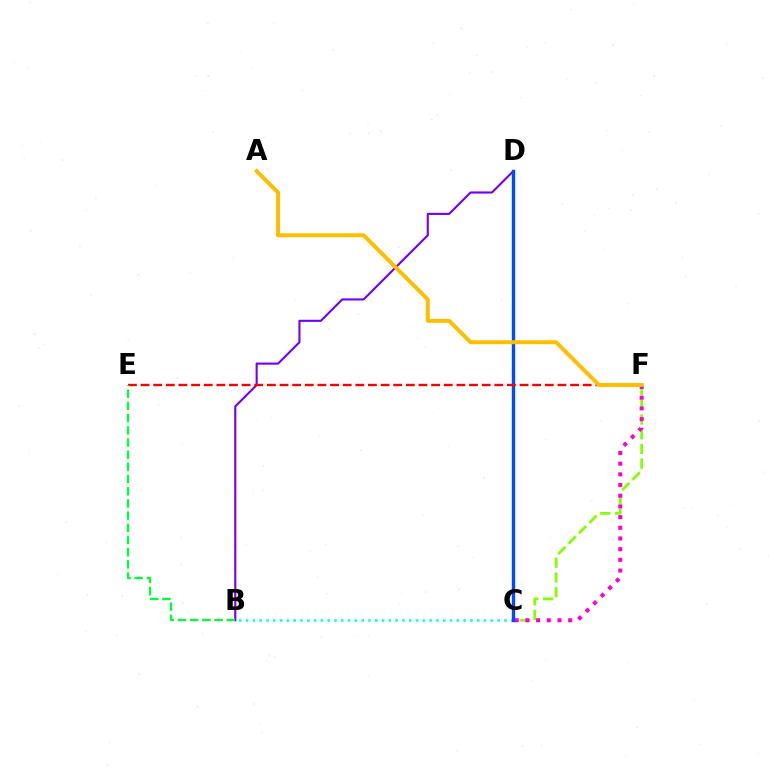{('B', 'C'): [{'color': '#00fff6', 'line_style': 'dotted', 'thickness': 1.85}], ('C', 'F'): [{'color': '#84ff00', 'line_style': 'dashed', 'thickness': 2.0}, {'color': '#ff00cf', 'line_style': 'dotted', 'thickness': 2.9}], ('B', 'D'): [{'color': '#7200ff', 'line_style': 'solid', 'thickness': 1.53}], ('C', 'D'): [{'color': '#004bff', 'line_style': 'solid', 'thickness': 2.43}], ('E', 'F'): [{'color': '#ff0000', 'line_style': 'dashed', 'thickness': 1.72}], ('A', 'F'): [{'color': '#ffbd00', 'line_style': 'solid', 'thickness': 2.85}], ('B', 'E'): [{'color': '#00ff39', 'line_style': 'dashed', 'thickness': 1.66}]}